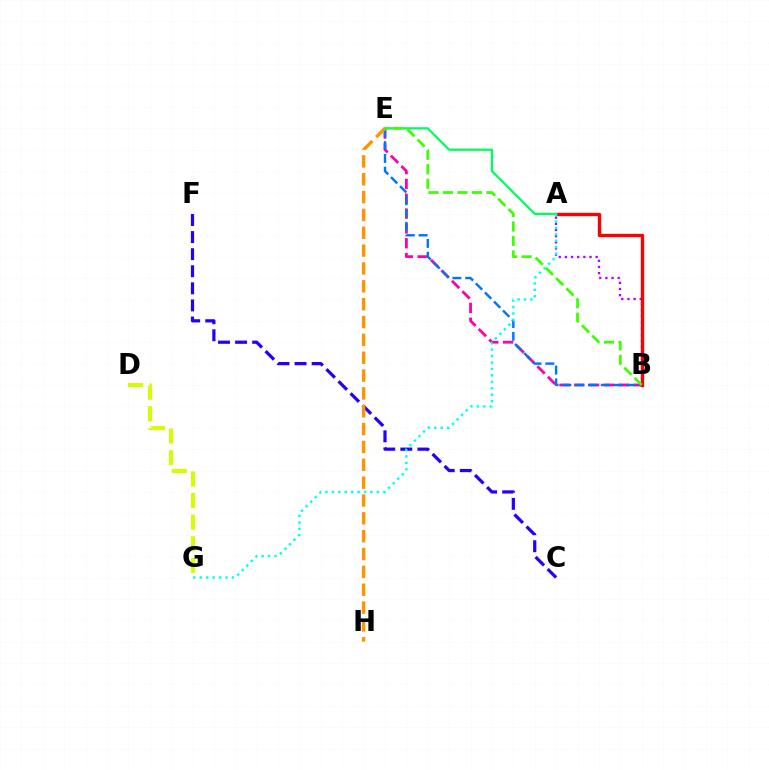{('B', 'E'): [{'color': '#ff00ac', 'line_style': 'dashed', 'thickness': 2.01}, {'color': '#0074ff', 'line_style': 'dashed', 'thickness': 1.74}, {'color': '#3dff00', 'line_style': 'dashed', 'thickness': 1.97}], ('C', 'F'): [{'color': '#2500ff', 'line_style': 'dashed', 'thickness': 2.32}], ('A', 'B'): [{'color': '#b900ff', 'line_style': 'dotted', 'thickness': 1.67}, {'color': '#ff0000', 'line_style': 'solid', 'thickness': 2.41}], ('E', 'H'): [{'color': '#ff9400', 'line_style': 'dashed', 'thickness': 2.42}], ('A', 'E'): [{'color': '#00ff5c', 'line_style': 'solid', 'thickness': 1.61}], ('A', 'G'): [{'color': '#00fff6', 'line_style': 'dotted', 'thickness': 1.75}], ('D', 'G'): [{'color': '#d1ff00', 'line_style': 'dashed', 'thickness': 2.94}]}